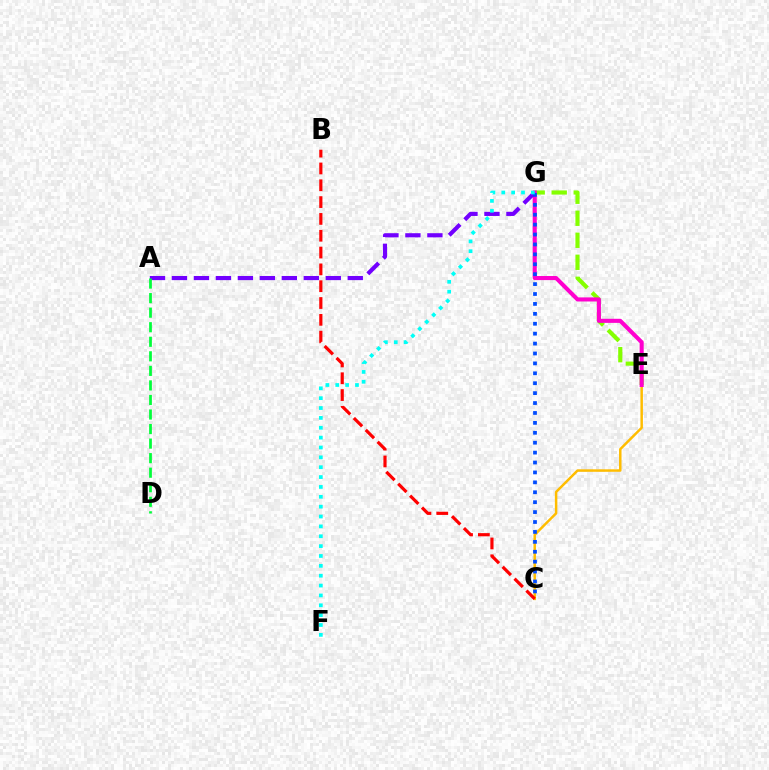{('E', 'G'): [{'color': '#84ff00', 'line_style': 'dashed', 'thickness': 2.99}, {'color': '#ff00cf', 'line_style': 'solid', 'thickness': 2.94}], ('C', 'E'): [{'color': '#ffbd00', 'line_style': 'solid', 'thickness': 1.79}], ('B', 'C'): [{'color': '#ff0000', 'line_style': 'dashed', 'thickness': 2.28}], ('A', 'G'): [{'color': '#7200ff', 'line_style': 'dashed', 'thickness': 2.99}], ('C', 'G'): [{'color': '#004bff', 'line_style': 'dotted', 'thickness': 2.69}], ('A', 'D'): [{'color': '#00ff39', 'line_style': 'dashed', 'thickness': 1.98}], ('F', 'G'): [{'color': '#00fff6', 'line_style': 'dotted', 'thickness': 2.68}]}